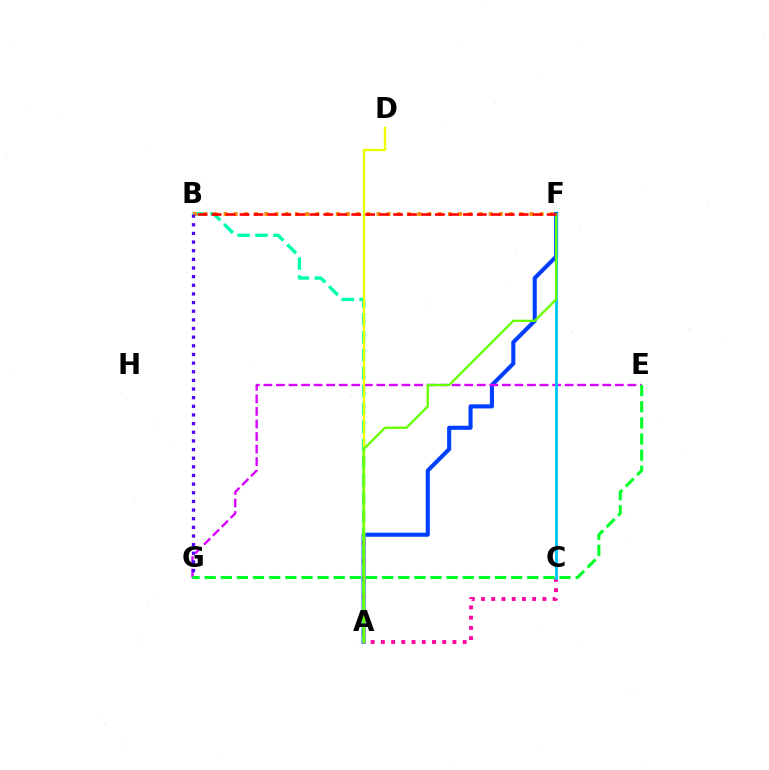{('A', 'C'): [{'color': '#ff00a0', 'line_style': 'dotted', 'thickness': 2.78}], ('A', 'F'): [{'color': '#003fff', 'line_style': 'solid', 'thickness': 2.94}, {'color': '#66ff00', 'line_style': 'solid', 'thickness': 1.67}], ('A', 'B'): [{'color': '#00ffaf', 'line_style': 'dashed', 'thickness': 2.43}], ('E', 'G'): [{'color': '#d600ff', 'line_style': 'dashed', 'thickness': 1.71}, {'color': '#00ff27', 'line_style': 'dashed', 'thickness': 2.19}], ('C', 'F'): [{'color': '#00c7ff', 'line_style': 'solid', 'thickness': 2.05}], ('B', 'F'): [{'color': '#ff8800', 'line_style': 'dotted', 'thickness': 2.77}, {'color': '#ff0000', 'line_style': 'dashed', 'thickness': 1.9}], ('B', 'G'): [{'color': '#4f00ff', 'line_style': 'dotted', 'thickness': 2.35}], ('A', 'D'): [{'color': '#eeff00', 'line_style': 'solid', 'thickness': 1.74}]}